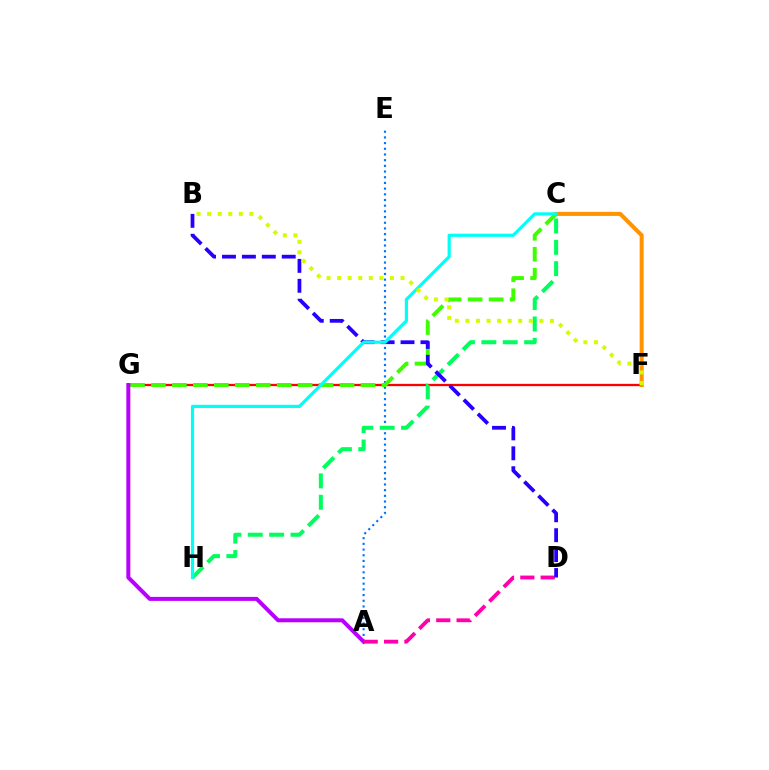{('A', 'E'): [{'color': '#0074ff', 'line_style': 'dotted', 'thickness': 1.55}], ('F', 'G'): [{'color': '#ff0000', 'line_style': 'solid', 'thickness': 1.65}], ('C', 'G'): [{'color': '#3dff00', 'line_style': 'dashed', 'thickness': 2.85}], ('A', 'G'): [{'color': '#b900ff', 'line_style': 'solid', 'thickness': 2.88}], ('A', 'D'): [{'color': '#ff00ac', 'line_style': 'dashed', 'thickness': 2.77}], ('C', 'F'): [{'color': '#ff9400', 'line_style': 'solid', 'thickness': 2.9}], ('C', 'H'): [{'color': '#00ff5c', 'line_style': 'dashed', 'thickness': 2.9}, {'color': '#00fff6', 'line_style': 'solid', 'thickness': 2.3}], ('B', 'D'): [{'color': '#2500ff', 'line_style': 'dashed', 'thickness': 2.71}], ('B', 'F'): [{'color': '#d1ff00', 'line_style': 'dotted', 'thickness': 2.87}]}